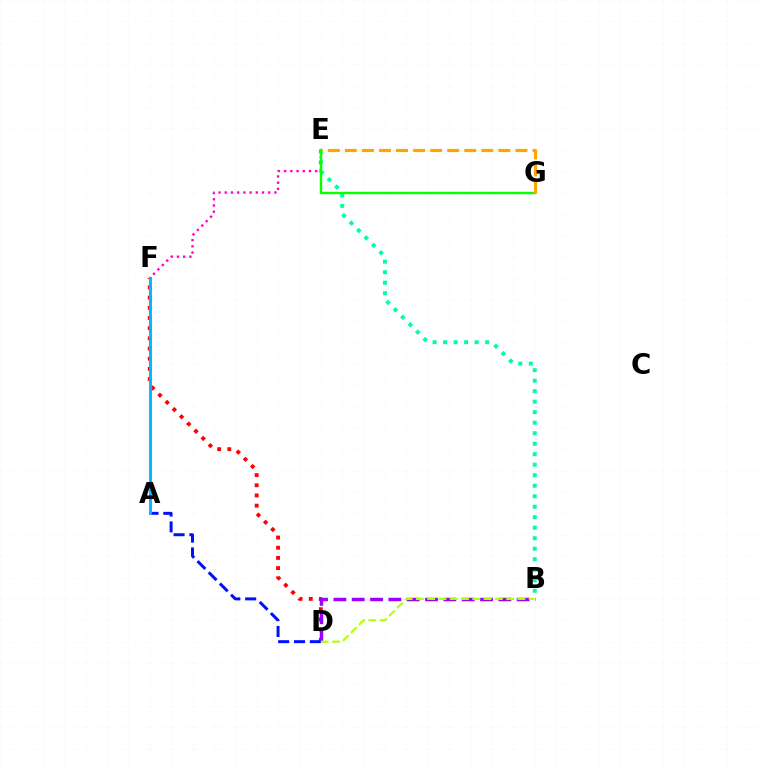{('B', 'E'): [{'color': '#00ff9d', 'line_style': 'dotted', 'thickness': 2.85}], ('D', 'F'): [{'color': '#ff0000', 'line_style': 'dotted', 'thickness': 2.77}], ('B', 'D'): [{'color': '#9b00ff', 'line_style': 'dashed', 'thickness': 2.49}, {'color': '#b3ff00', 'line_style': 'dashed', 'thickness': 1.53}], ('E', 'F'): [{'color': '#ff00bd', 'line_style': 'dotted', 'thickness': 1.69}], ('A', 'D'): [{'color': '#0010ff', 'line_style': 'dashed', 'thickness': 2.15}], ('E', 'G'): [{'color': '#08ff00', 'line_style': 'solid', 'thickness': 1.75}, {'color': '#ffa500', 'line_style': 'dashed', 'thickness': 2.32}], ('A', 'F'): [{'color': '#00b5ff', 'line_style': 'solid', 'thickness': 2.09}]}